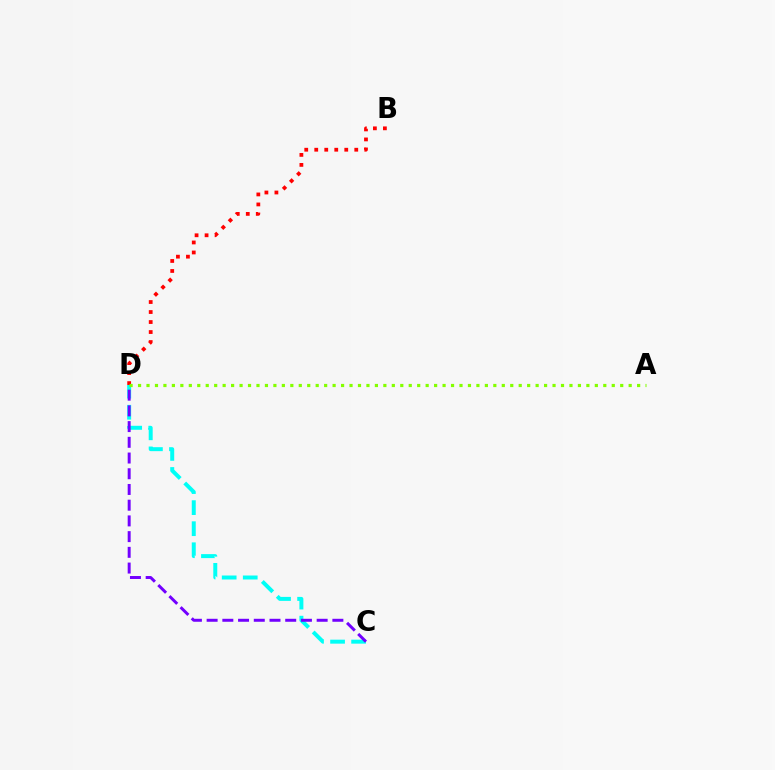{('C', 'D'): [{'color': '#00fff6', 'line_style': 'dashed', 'thickness': 2.86}, {'color': '#7200ff', 'line_style': 'dashed', 'thickness': 2.14}], ('B', 'D'): [{'color': '#ff0000', 'line_style': 'dotted', 'thickness': 2.72}], ('A', 'D'): [{'color': '#84ff00', 'line_style': 'dotted', 'thickness': 2.3}]}